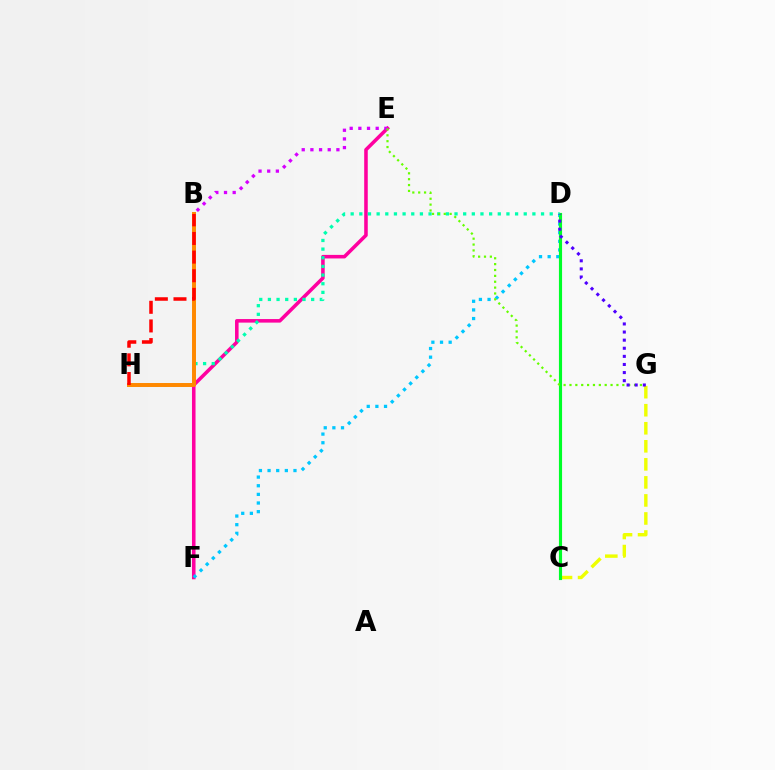{('E', 'F'): [{'color': '#ff00a0', 'line_style': 'solid', 'thickness': 2.56}], ('C', 'D'): [{'color': '#003fff', 'line_style': 'solid', 'thickness': 2.07}, {'color': '#00ff27', 'line_style': 'solid', 'thickness': 2.26}], ('D', 'F'): [{'color': '#00c7ff', 'line_style': 'dotted', 'thickness': 2.35}], ('B', 'E'): [{'color': '#d600ff', 'line_style': 'dotted', 'thickness': 2.36}], ('C', 'G'): [{'color': '#eeff00', 'line_style': 'dashed', 'thickness': 2.45}], ('D', 'H'): [{'color': '#00ffaf', 'line_style': 'dotted', 'thickness': 2.35}], ('E', 'G'): [{'color': '#66ff00', 'line_style': 'dotted', 'thickness': 1.59}], ('B', 'H'): [{'color': '#ff8800', 'line_style': 'solid', 'thickness': 2.85}, {'color': '#ff0000', 'line_style': 'dashed', 'thickness': 2.53}], ('D', 'G'): [{'color': '#4f00ff', 'line_style': 'dotted', 'thickness': 2.2}]}